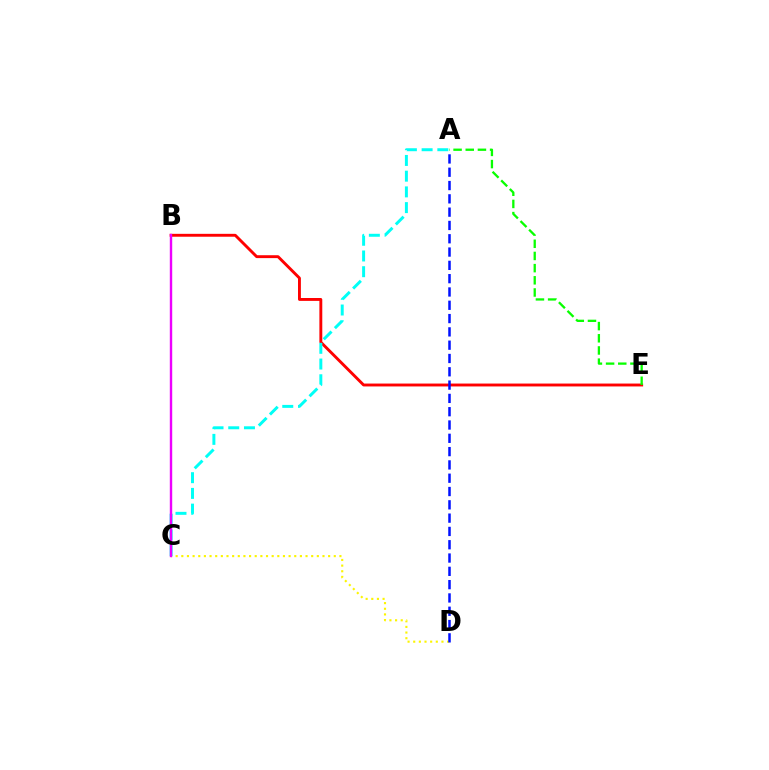{('B', 'E'): [{'color': '#ff0000', 'line_style': 'solid', 'thickness': 2.08}], ('C', 'D'): [{'color': '#fcf500', 'line_style': 'dotted', 'thickness': 1.53}], ('A', 'E'): [{'color': '#08ff00', 'line_style': 'dashed', 'thickness': 1.65}], ('A', 'C'): [{'color': '#00fff6', 'line_style': 'dashed', 'thickness': 2.14}], ('A', 'D'): [{'color': '#0010ff', 'line_style': 'dashed', 'thickness': 1.81}], ('B', 'C'): [{'color': '#ee00ff', 'line_style': 'solid', 'thickness': 1.73}]}